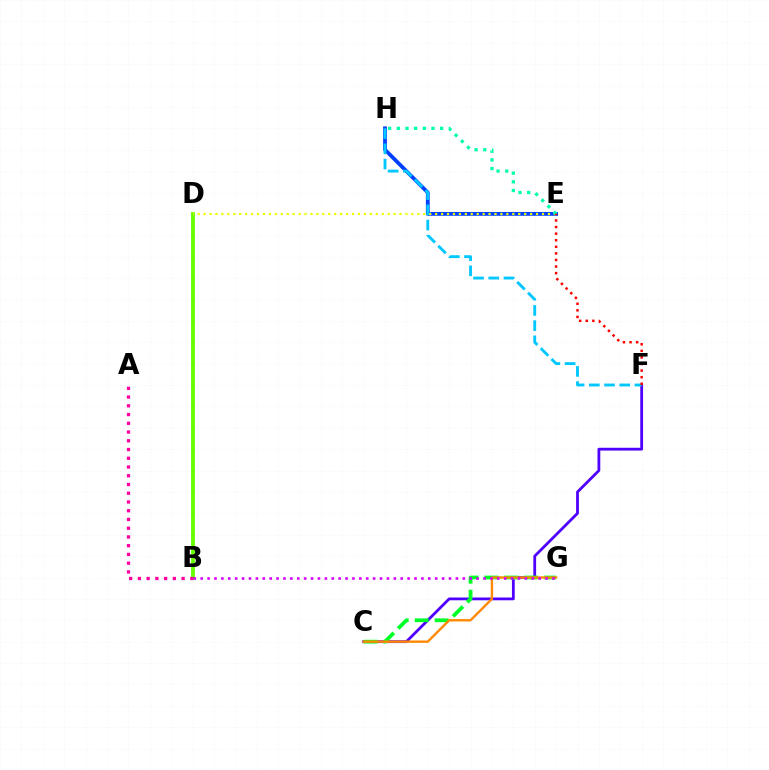{('C', 'F'): [{'color': '#4f00ff', 'line_style': 'solid', 'thickness': 2.01}], ('C', 'G'): [{'color': '#00ff27', 'line_style': 'dashed', 'thickness': 2.71}, {'color': '#ff8800', 'line_style': 'solid', 'thickness': 1.71}], ('B', 'D'): [{'color': '#66ff00', 'line_style': 'solid', 'thickness': 2.75}], ('E', 'H'): [{'color': '#003fff', 'line_style': 'solid', 'thickness': 2.73}, {'color': '#00ffaf', 'line_style': 'dotted', 'thickness': 2.35}], ('A', 'B'): [{'color': '#ff00a0', 'line_style': 'dotted', 'thickness': 2.38}], ('B', 'G'): [{'color': '#d600ff', 'line_style': 'dotted', 'thickness': 1.87}], ('D', 'E'): [{'color': '#eeff00', 'line_style': 'dotted', 'thickness': 1.61}], ('F', 'H'): [{'color': '#00c7ff', 'line_style': 'dashed', 'thickness': 2.07}], ('E', 'F'): [{'color': '#ff0000', 'line_style': 'dotted', 'thickness': 1.79}]}